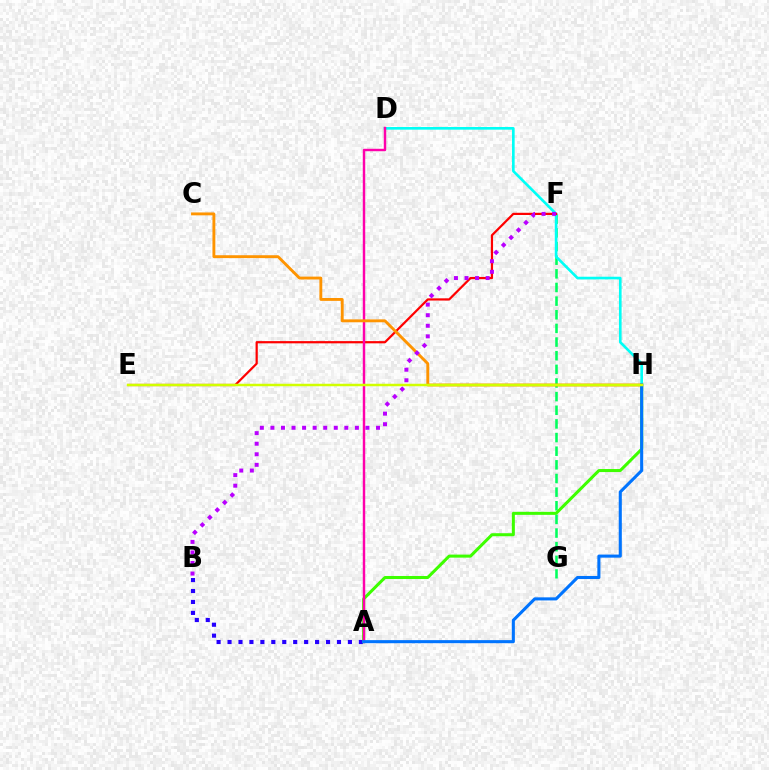{('A', 'B'): [{'color': '#2500ff', 'line_style': 'dotted', 'thickness': 2.97}], ('F', 'G'): [{'color': '#00ff5c', 'line_style': 'dashed', 'thickness': 1.85}], ('A', 'H'): [{'color': '#3dff00', 'line_style': 'solid', 'thickness': 2.18}, {'color': '#0074ff', 'line_style': 'solid', 'thickness': 2.22}], ('D', 'H'): [{'color': '#00fff6', 'line_style': 'solid', 'thickness': 1.9}], ('E', 'F'): [{'color': '#ff0000', 'line_style': 'solid', 'thickness': 1.6}], ('A', 'D'): [{'color': '#ff00ac', 'line_style': 'solid', 'thickness': 1.76}], ('C', 'H'): [{'color': '#ff9400', 'line_style': 'solid', 'thickness': 2.07}], ('B', 'F'): [{'color': '#b900ff', 'line_style': 'dotted', 'thickness': 2.87}], ('E', 'H'): [{'color': '#d1ff00', 'line_style': 'solid', 'thickness': 1.79}]}